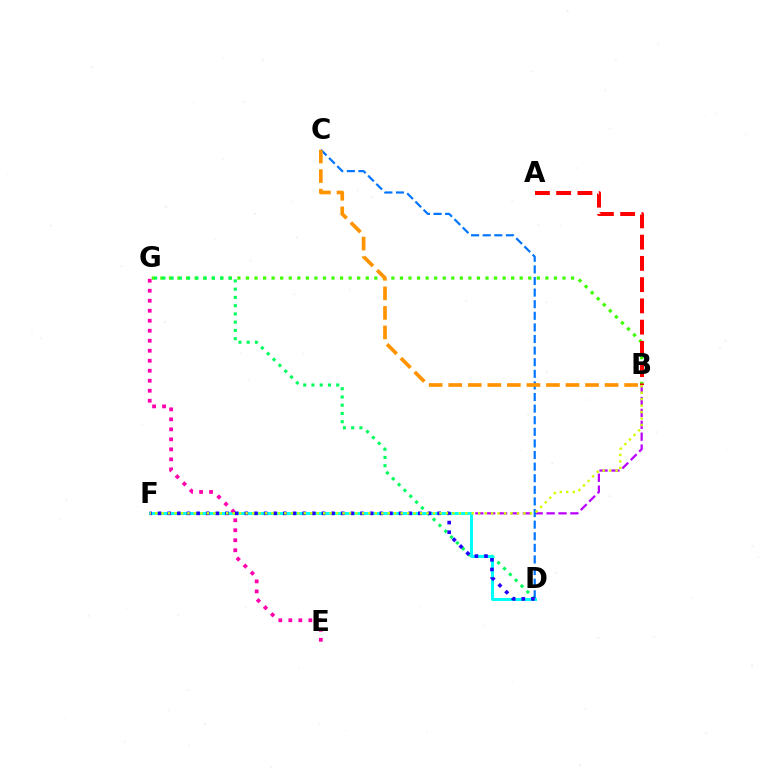{('B', 'G'): [{'color': '#3dff00', 'line_style': 'dotted', 'thickness': 2.32}], ('B', 'F'): [{'color': '#b900ff', 'line_style': 'dashed', 'thickness': 1.61}, {'color': '#d1ff00', 'line_style': 'dotted', 'thickness': 1.76}], ('D', 'G'): [{'color': '#00ff5c', 'line_style': 'dotted', 'thickness': 2.24}], ('D', 'F'): [{'color': '#00fff6', 'line_style': 'solid', 'thickness': 2.17}, {'color': '#2500ff', 'line_style': 'dotted', 'thickness': 2.62}], ('E', 'G'): [{'color': '#ff00ac', 'line_style': 'dotted', 'thickness': 2.72}], ('C', 'D'): [{'color': '#0074ff', 'line_style': 'dashed', 'thickness': 1.58}], ('A', 'B'): [{'color': '#ff0000', 'line_style': 'dashed', 'thickness': 2.89}], ('B', 'C'): [{'color': '#ff9400', 'line_style': 'dashed', 'thickness': 2.66}]}